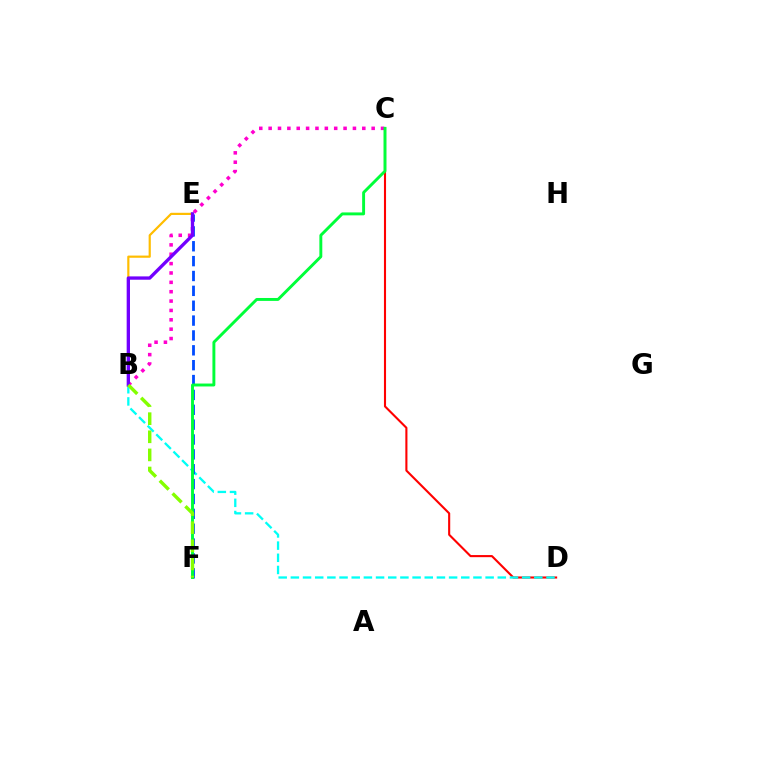{('C', 'D'): [{'color': '#ff0000', 'line_style': 'solid', 'thickness': 1.51}], ('B', 'E'): [{'color': '#ffbd00', 'line_style': 'solid', 'thickness': 1.58}, {'color': '#7200ff', 'line_style': 'solid', 'thickness': 2.39}], ('B', 'C'): [{'color': '#ff00cf', 'line_style': 'dotted', 'thickness': 2.55}], ('B', 'D'): [{'color': '#00fff6', 'line_style': 'dashed', 'thickness': 1.65}], ('E', 'F'): [{'color': '#004bff', 'line_style': 'dashed', 'thickness': 2.02}], ('C', 'F'): [{'color': '#00ff39', 'line_style': 'solid', 'thickness': 2.1}], ('B', 'F'): [{'color': '#84ff00', 'line_style': 'dashed', 'thickness': 2.46}]}